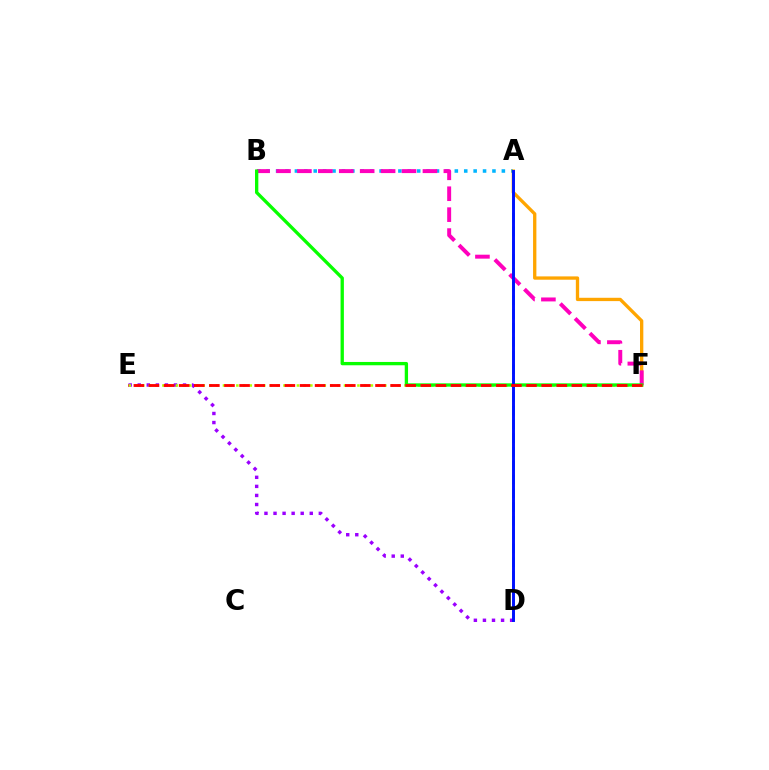{('D', 'E'): [{'color': '#9b00ff', 'line_style': 'dotted', 'thickness': 2.46}], ('A', 'B'): [{'color': '#00b5ff', 'line_style': 'dotted', 'thickness': 2.56}], ('A', 'F'): [{'color': '#ffa500', 'line_style': 'solid', 'thickness': 2.39}], ('A', 'D'): [{'color': '#00ff9d', 'line_style': 'dashed', 'thickness': 1.87}, {'color': '#0010ff', 'line_style': 'solid', 'thickness': 2.11}], ('E', 'F'): [{'color': '#b3ff00', 'line_style': 'dotted', 'thickness': 1.83}, {'color': '#ff0000', 'line_style': 'dashed', 'thickness': 2.05}], ('B', 'F'): [{'color': '#ff00bd', 'line_style': 'dashed', 'thickness': 2.84}, {'color': '#08ff00', 'line_style': 'solid', 'thickness': 2.39}]}